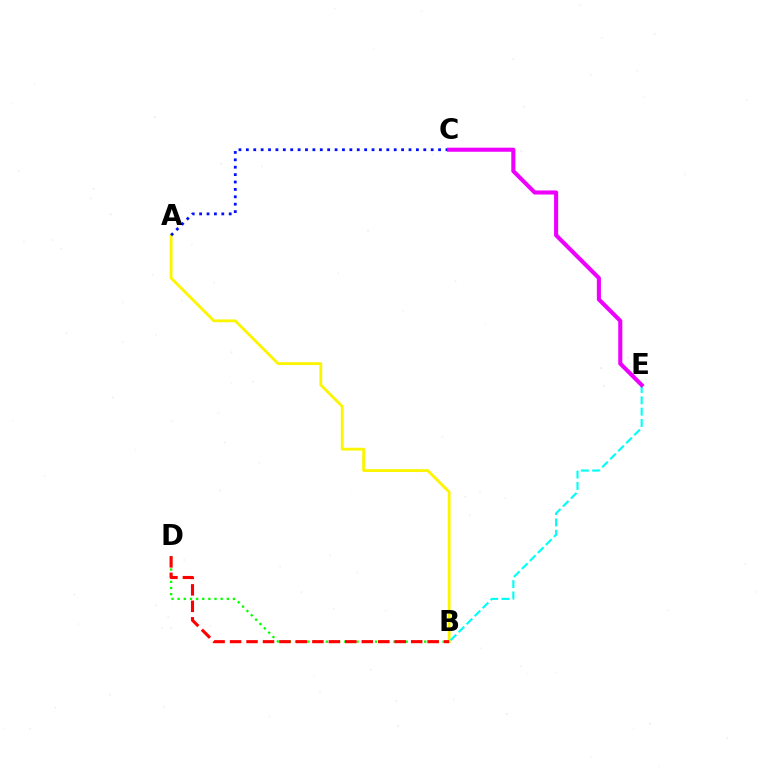{('B', 'D'): [{'color': '#08ff00', 'line_style': 'dotted', 'thickness': 1.67}, {'color': '#ff0000', 'line_style': 'dashed', 'thickness': 2.24}], ('A', 'B'): [{'color': '#fcf500', 'line_style': 'solid', 'thickness': 2.04}], ('B', 'E'): [{'color': '#00fff6', 'line_style': 'dashed', 'thickness': 1.54}], ('A', 'C'): [{'color': '#0010ff', 'line_style': 'dotted', 'thickness': 2.01}], ('C', 'E'): [{'color': '#ee00ff', 'line_style': 'solid', 'thickness': 2.94}]}